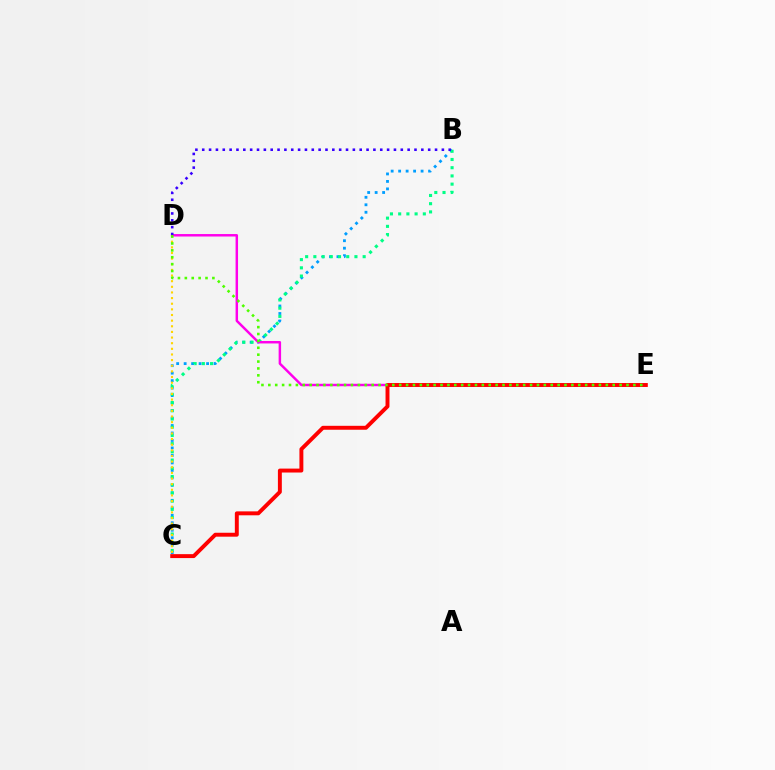{('B', 'C'): [{'color': '#009eff', 'line_style': 'dotted', 'thickness': 2.03}, {'color': '#00ff86', 'line_style': 'dotted', 'thickness': 2.23}], ('D', 'E'): [{'color': '#ff00ed', 'line_style': 'solid', 'thickness': 1.77}, {'color': '#4fff00', 'line_style': 'dotted', 'thickness': 1.87}], ('C', 'D'): [{'color': '#ffd500', 'line_style': 'dotted', 'thickness': 1.53}], ('C', 'E'): [{'color': '#ff0000', 'line_style': 'solid', 'thickness': 2.83}], ('B', 'D'): [{'color': '#3700ff', 'line_style': 'dotted', 'thickness': 1.86}]}